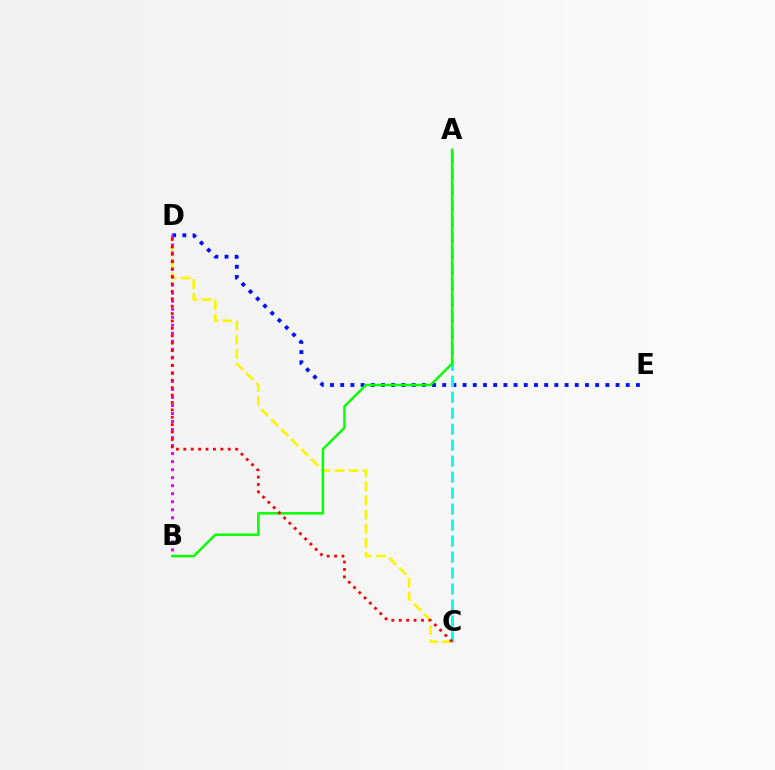{('C', 'D'): [{'color': '#fcf500', 'line_style': 'dashed', 'thickness': 1.91}, {'color': '#ff0000', 'line_style': 'dotted', 'thickness': 2.01}], ('D', 'E'): [{'color': '#0010ff', 'line_style': 'dotted', 'thickness': 2.77}], ('B', 'D'): [{'color': '#ee00ff', 'line_style': 'dotted', 'thickness': 2.18}], ('A', 'C'): [{'color': '#00fff6', 'line_style': 'dashed', 'thickness': 2.17}], ('A', 'B'): [{'color': '#08ff00', 'line_style': 'solid', 'thickness': 1.77}]}